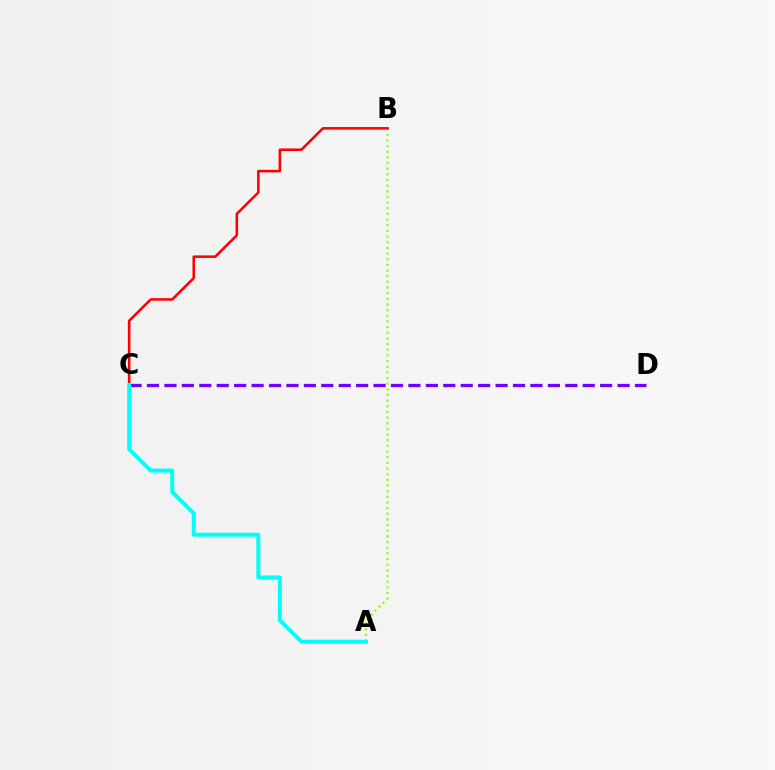{('C', 'D'): [{'color': '#7200ff', 'line_style': 'dashed', 'thickness': 2.37}], ('A', 'B'): [{'color': '#84ff00', 'line_style': 'dotted', 'thickness': 1.54}], ('B', 'C'): [{'color': '#ff0000', 'line_style': 'solid', 'thickness': 1.84}], ('A', 'C'): [{'color': '#00fff6', 'line_style': 'solid', 'thickness': 2.87}]}